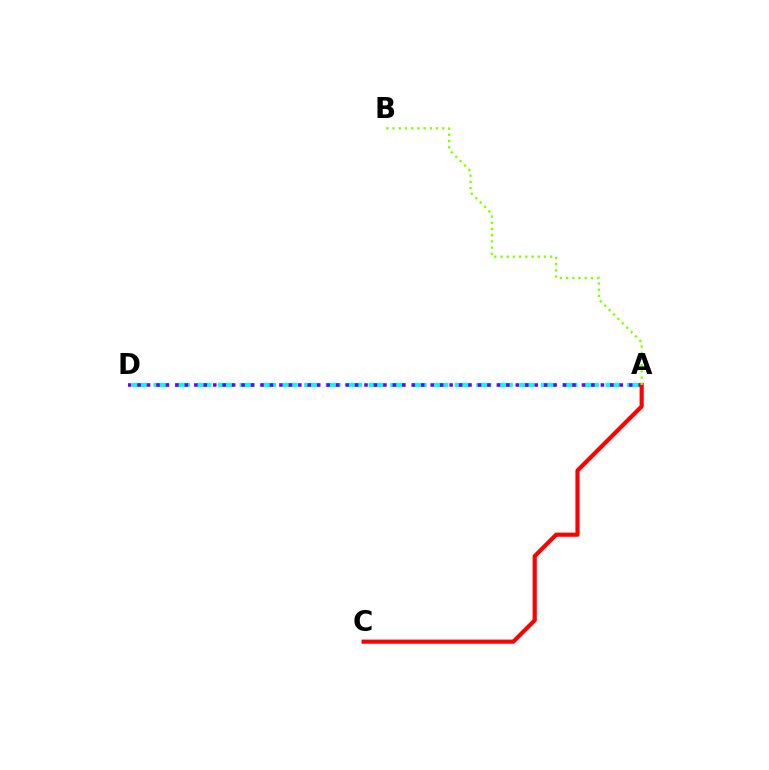{('A', 'D'): [{'color': '#00fff6', 'line_style': 'dashed', 'thickness': 2.92}, {'color': '#7200ff', 'line_style': 'dotted', 'thickness': 2.57}], ('A', 'C'): [{'color': '#ff0000', 'line_style': 'solid', 'thickness': 2.99}], ('A', 'B'): [{'color': '#84ff00', 'line_style': 'dotted', 'thickness': 1.69}]}